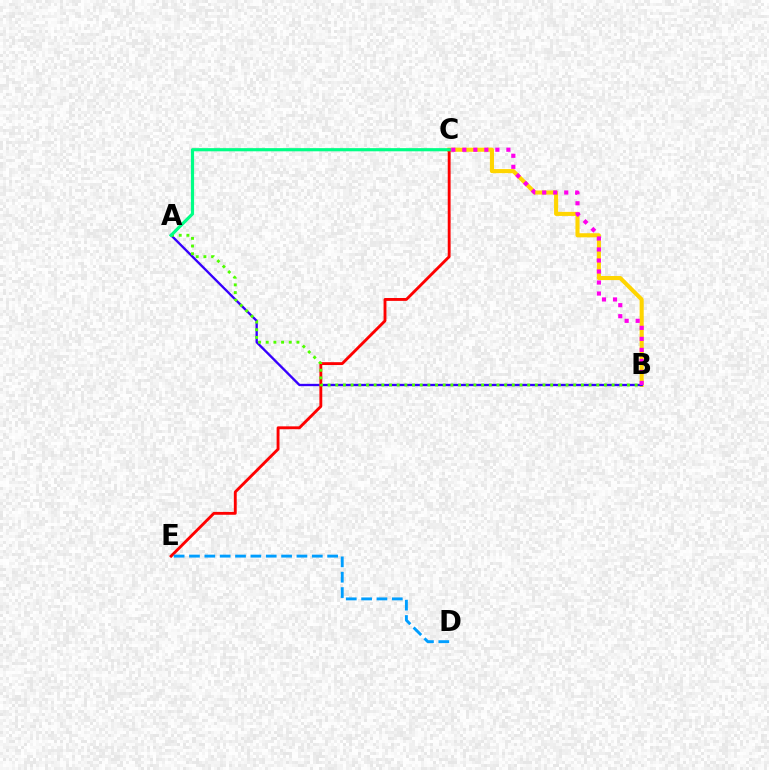{('B', 'C'): [{'color': '#ffd500', 'line_style': 'solid', 'thickness': 2.94}, {'color': '#ff00ed', 'line_style': 'dotted', 'thickness': 2.99}], ('A', 'B'): [{'color': '#3700ff', 'line_style': 'solid', 'thickness': 1.69}, {'color': '#4fff00', 'line_style': 'dotted', 'thickness': 2.09}], ('C', 'E'): [{'color': '#ff0000', 'line_style': 'solid', 'thickness': 2.06}], ('D', 'E'): [{'color': '#009eff', 'line_style': 'dashed', 'thickness': 2.09}], ('A', 'C'): [{'color': '#00ff86', 'line_style': 'solid', 'thickness': 2.28}]}